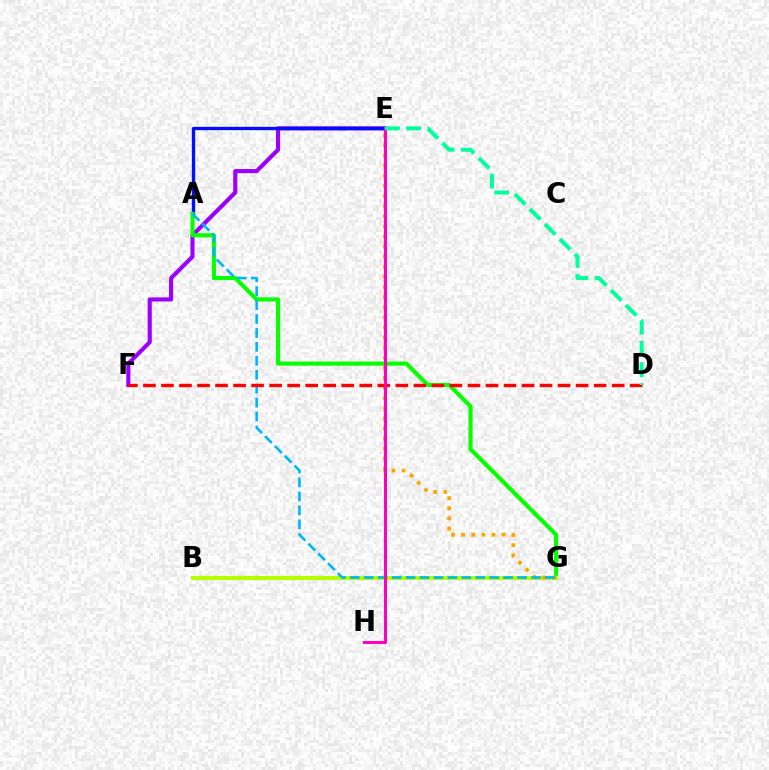{('E', 'F'): [{'color': '#9b00ff', 'line_style': 'solid', 'thickness': 2.96}], ('A', 'E'): [{'color': '#0010ff', 'line_style': 'solid', 'thickness': 2.41}], ('A', 'G'): [{'color': '#08ff00', 'line_style': 'solid', 'thickness': 2.97}, {'color': '#00b5ff', 'line_style': 'dashed', 'thickness': 1.89}], ('B', 'G'): [{'color': '#b3ff00', 'line_style': 'solid', 'thickness': 2.93}], ('E', 'G'): [{'color': '#ffa500', 'line_style': 'dotted', 'thickness': 2.75}], ('D', 'F'): [{'color': '#ff0000', 'line_style': 'dashed', 'thickness': 2.45}], ('E', 'H'): [{'color': '#ff00bd', 'line_style': 'solid', 'thickness': 2.19}], ('D', 'E'): [{'color': '#00ff9d', 'line_style': 'dashed', 'thickness': 2.88}]}